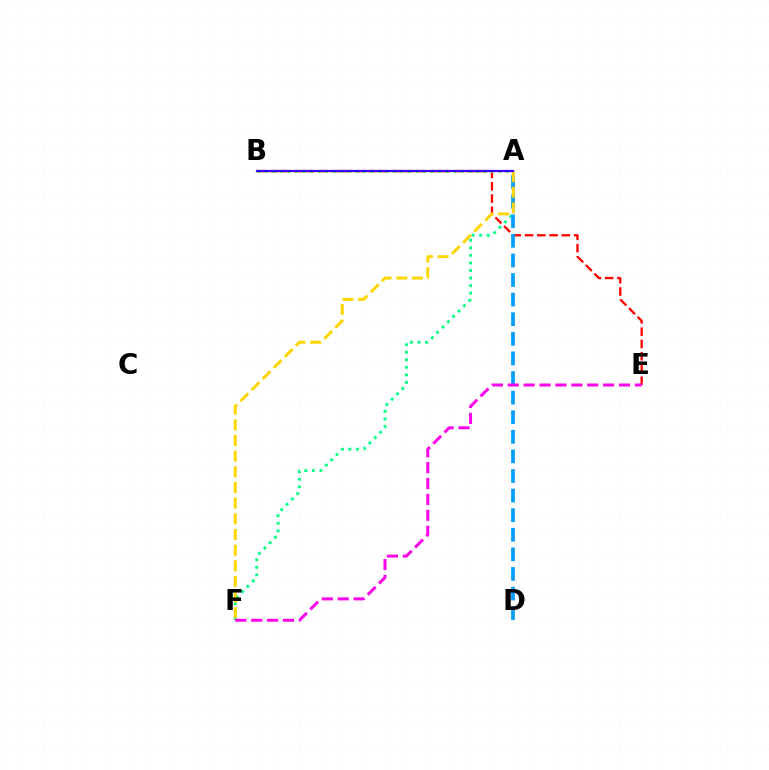{('B', 'E'): [{'color': '#ff0000', 'line_style': 'dashed', 'thickness': 1.67}], ('A', 'F'): [{'color': '#00ff86', 'line_style': 'dotted', 'thickness': 2.05}, {'color': '#ffd500', 'line_style': 'dashed', 'thickness': 2.13}], ('A', 'D'): [{'color': '#009eff', 'line_style': 'dashed', 'thickness': 2.66}], ('A', 'B'): [{'color': '#4fff00', 'line_style': 'dotted', 'thickness': 2.05}, {'color': '#3700ff', 'line_style': 'solid', 'thickness': 1.61}], ('E', 'F'): [{'color': '#ff00ed', 'line_style': 'dashed', 'thickness': 2.16}]}